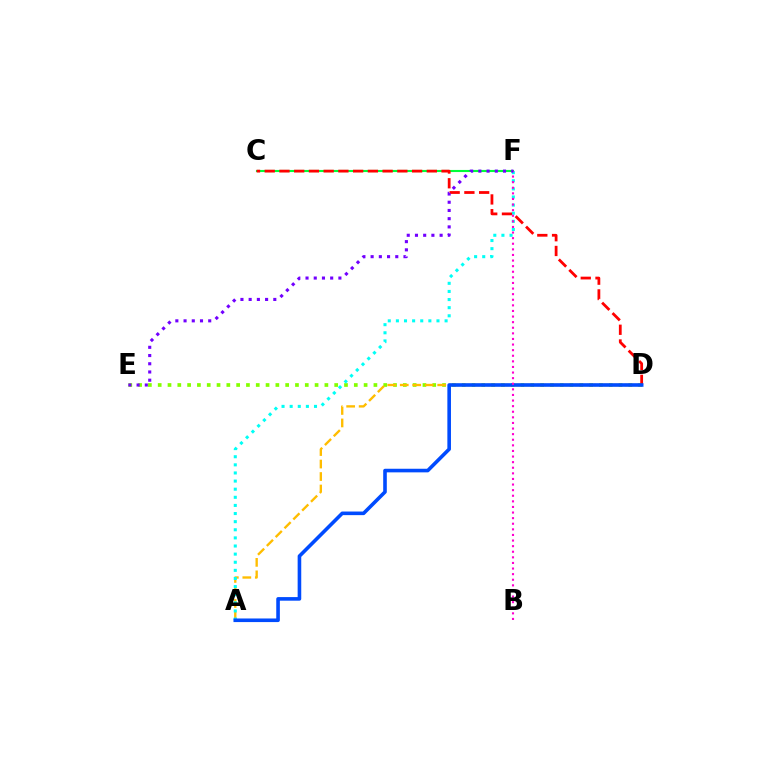{('D', 'E'): [{'color': '#84ff00', 'line_style': 'dotted', 'thickness': 2.66}], ('C', 'F'): [{'color': '#00ff39', 'line_style': 'solid', 'thickness': 1.52}], ('A', 'D'): [{'color': '#ffbd00', 'line_style': 'dashed', 'thickness': 1.7}, {'color': '#004bff', 'line_style': 'solid', 'thickness': 2.59}], ('A', 'F'): [{'color': '#00fff6', 'line_style': 'dotted', 'thickness': 2.21}], ('C', 'D'): [{'color': '#ff0000', 'line_style': 'dashed', 'thickness': 2.0}], ('B', 'F'): [{'color': '#ff00cf', 'line_style': 'dotted', 'thickness': 1.52}], ('E', 'F'): [{'color': '#7200ff', 'line_style': 'dotted', 'thickness': 2.23}]}